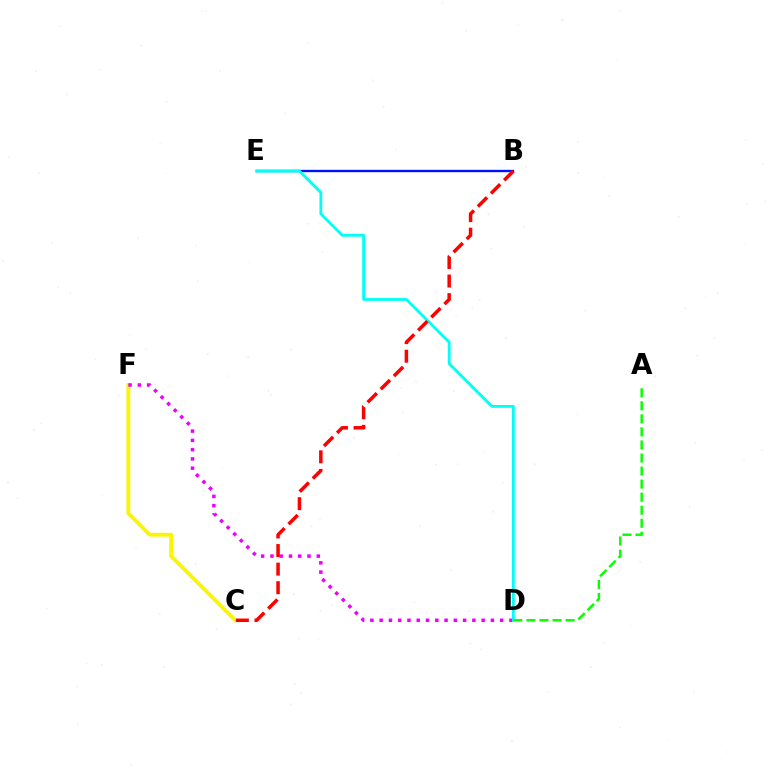{('C', 'F'): [{'color': '#fcf500', 'line_style': 'solid', 'thickness': 2.76}], ('B', 'E'): [{'color': '#0010ff', 'line_style': 'solid', 'thickness': 1.69}], ('D', 'F'): [{'color': '#ee00ff', 'line_style': 'dotted', 'thickness': 2.52}], ('D', 'E'): [{'color': '#00fff6', 'line_style': 'solid', 'thickness': 2.02}], ('B', 'C'): [{'color': '#ff0000', 'line_style': 'dashed', 'thickness': 2.52}], ('A', 'D'): [{'color': '#08ff00', 'line_style': 'dashed', 'thickness': 1.77}]}